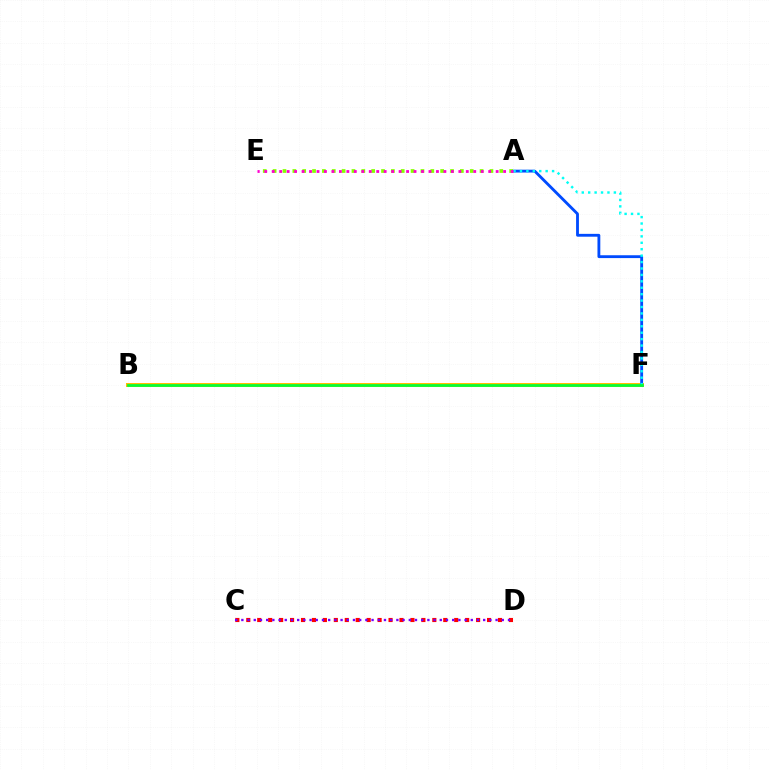{('B', 'F'): [{'color': '#ffbd00', 'line_style': 'solid', 'thickness': 2.88}, {'color': '#00ff39', 'line_style': 'solid', 'thickness': 1.95}], ('A', 'F'): [{'color': '#004bff', 'line_style': 'solid', 'thickness': 2.05}, {'color': '#00fff6', 'line_style': 'dotted', 'thickness': 1.75}], ('C', 'D'): [{'color': '#ff0000', 'line_style': 'dotted', 'thickness': 2.97}, {'color': '#7200ff', 'line_style': 'dotted', 'thickness': 1.68}], ('A', 'E'): [{'color': '#84ff00', 'line_style': 'dotted', 'thickness': 2.68}, {'color': '#ff00cf', 'line_style': 'dotted', 'thickness': 2.03}]}